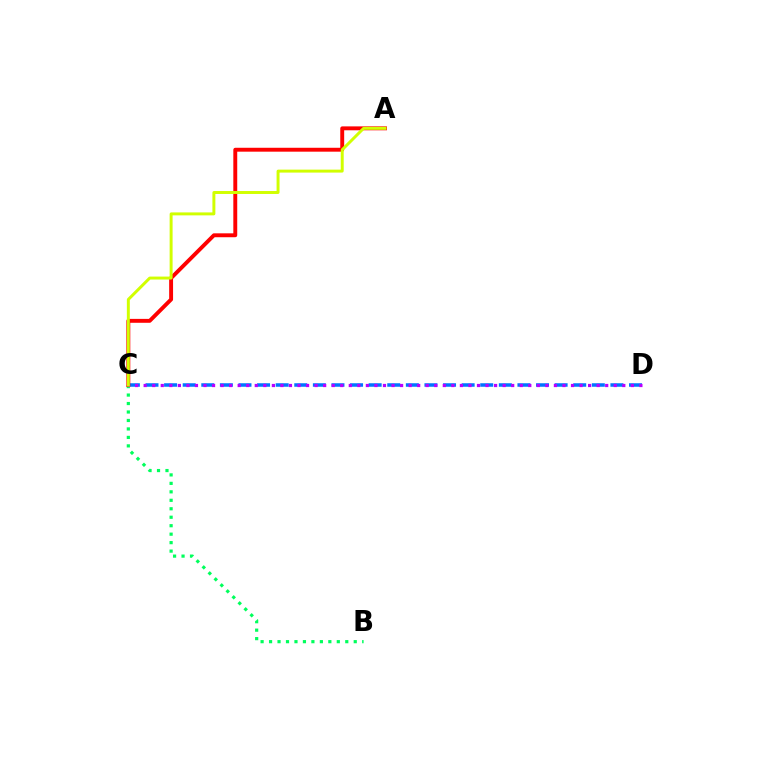{('C', 'D'): [{'color': '#0074ff', 'line_style': 'dashed', 'thickness': 2.53}, {'color': '#b900ff', 'line_style': 'dotted', 'thickness': 2.32}], ('B', 'C'): [{'color': '#00ff5c', 'line_style': 'dotted', 'thickness': 2.3}], ('A', 'C'): [{'color': '#ff0000', 'line_style': 'solid', 'thickness': 2.81}, {'color': '#d1ff00', 'line_style': 'solid', 'thickness': 2.13}]}